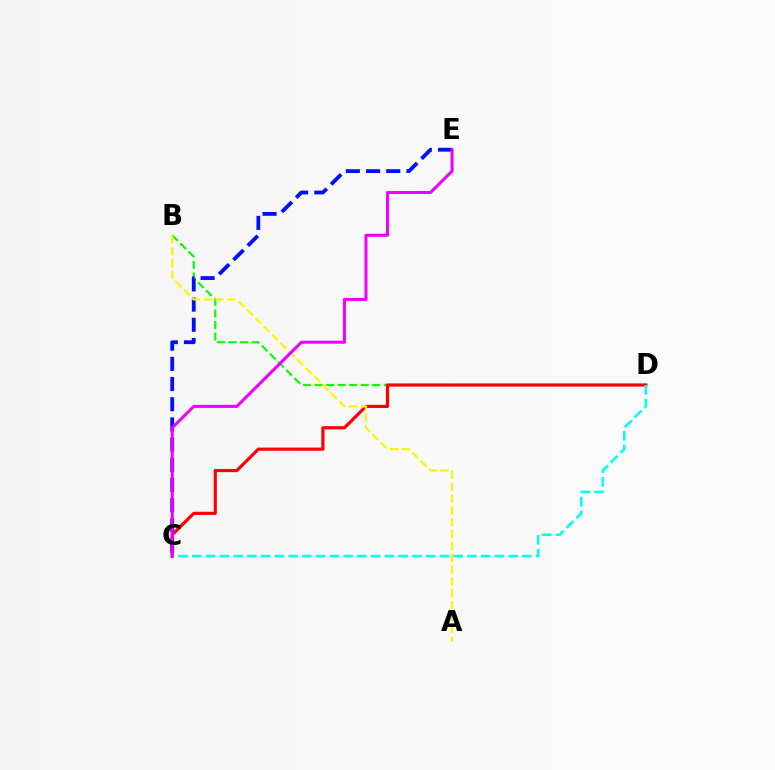{('B', 'D'): [{'color': '#08ff00', 'line_style': 'dashed', 'thickness': 1.56}], ('C', 'D'): [{'color': '#ff0000', 'line_style': 'solid', 'thickness': 2.29}, {'color': '#00fff6', 'line_style': 'dashed', 'thickness': 1.87}], ('C', 'E'): [{'color': '#0010ff', 'line_style': 'dashed', 'thickness': 2.74}, {'color': '#ee00ff', 'line_style': 'solid', 'thickness': 2.19}], ('A', 'B'): [{'color': '#fcf500', 'line_style': 'dashed', 'thickness': 1.61}]}